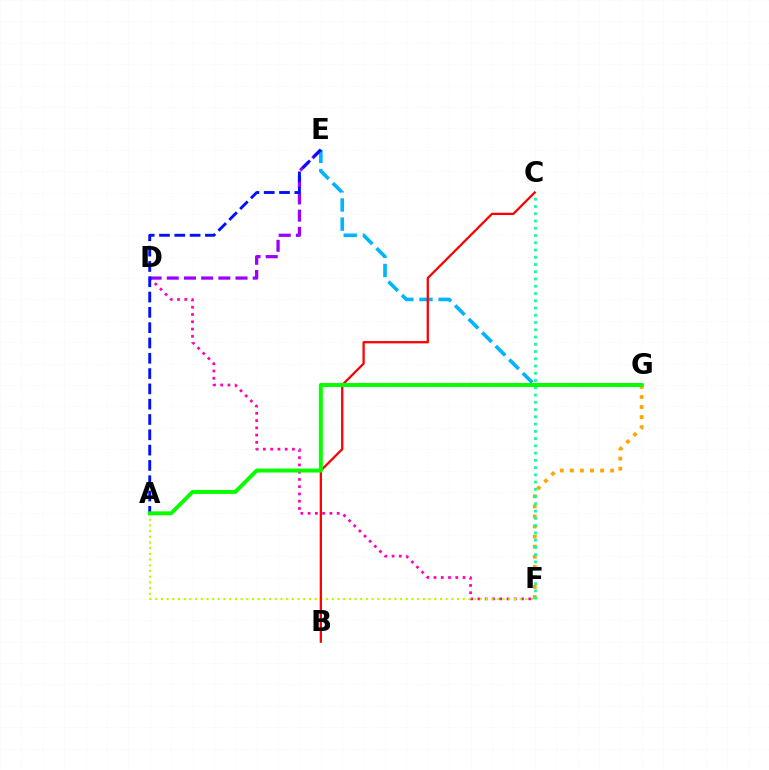{('D', 'F'): [{'color': '#ff00bd', 'line_style': 'dotted', 'thickness': 1.97}], ('E', 'G'): [{'color': '#00b5ff', 'line_style': 'dashed', 'thickness': 2.6}], ('A', 'F'): [{'color': '#b3ff00', 'line_style': 'dotted', 'thickness': 1.55}], ('F', 'G'): [{'color': '#ffa500', 'line_style': 'dotted', 'thickness': 2.74}], ('B', 'C'): [{'color': '#ff0000', 'line_style': 'solid', 'thickness': 1.64}], ('D', 'E'): [{'color': '#9b00ff', 'line_style': 'dashed', 'thickness': 2.34}], ('A', 'E'): [{'color': '#0010ff', 'line_style': 'dashed', 'thickness': 2.08}], ('C', 'F'): [{'color': '#00ff9d', 'line_style': 'dotted', 'thickness': 1.97}], ('A', 'G'): [{'color': '#08ff00', 'line_style': 'solid', 'thickness': 2.85}]}